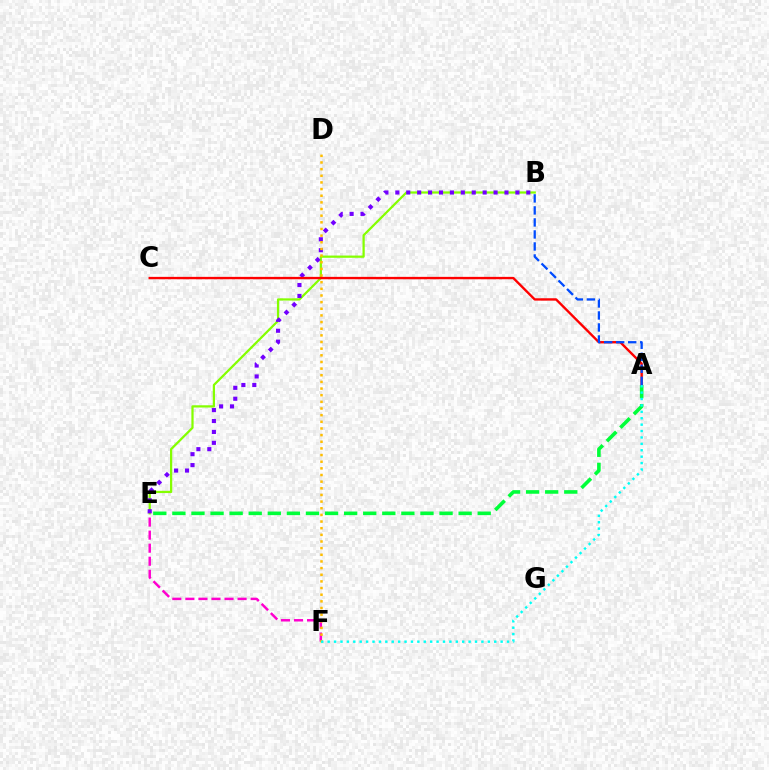{('E', 'F'): [{'color': '#ff00cf', 'line_style': 'dashed', 'thickness': 1.77}], ('B', 'E'): [{'color': '#84ff00', 'line_style': 'solid', 'thickness': 1.61}, {'color': '#7200ff', 'line_style': 'dotted', 'thickness': 2.97}], ('D', 'F'): [{'color': '#ffbd00', 'line_style': 'dotted', 'thickness': 1.81}], ('A', 'E'): [{'color': '#00ff39', 'line_style': 'dashed', 'thickness': 2.59}], ('A', 'C'): [{'color': '#ff0000', 'line_style': 'solid', 'thickness': 1.71}], ('A', 'B'): [{'color': '#004bff', 'line_style': 'dashed', 'thickness': 1.63}], ('A', 'F'): [{'color': '#00fff6', 'line_style': 'dotted', 'thickness': 1.74}]}